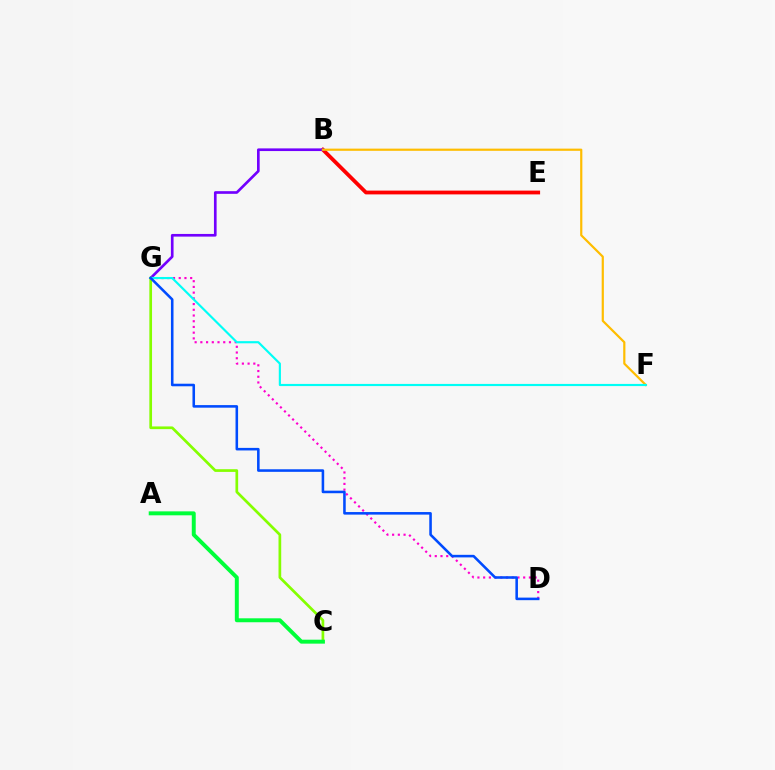{('B', 'E'): [{'color': '#ff0000', 'line_style': 'solid', 'thickness': 2.73}], ('B', 'G'): [{'color': '#7200ff', 'line_style': 'solid', 'thickness': 1.92}], ('C', 'G'): [{'color': '#84ff00', 'line_style': 'solid', 'thickness': 1.94}], ('D', 'G'): [{'color': '#ff00cf', 'line_style': 'dotted', 'thickness': 1.55}, {'color': '#004bff', 'line_style': 'solid', 'thickness': 1.85}], ('B', 'F'): [{'color': '#ffbd00', 'line_style': 'solid', 'thickness': 1.58}], ('A', 'C'): [{'color': '#00ff39', 'line_style': 'solid', 'thickness': 2.84}], ('F', 'G'): [{'color': '#00fff6', 'line_style': 'solid', 'thickness': 1.55}]}